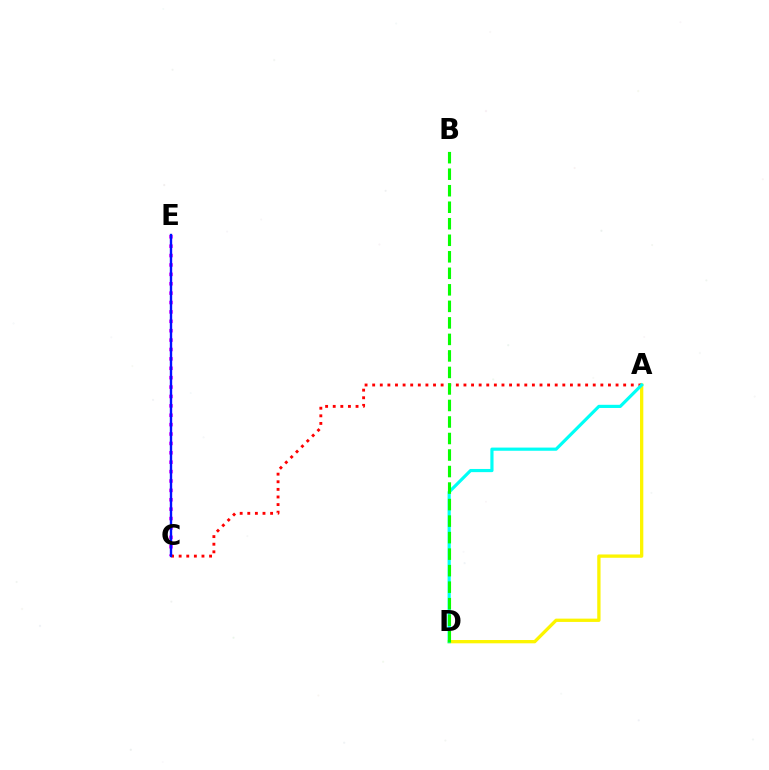{('A', 'D'): [{'color': '#fcf500', 'line_style': 'solid', 'thickness': 2.38}, {'color': '#00fff6', 'line_style': 'solid', 'thickness': 2.28}], ('C', 'E'): [{'color': '#ee00ff', 'line_style': 'dotted', 'thickness': 2.55}, {'color': '#0010ff', 'line_style': 'solid', 'thickness': 1.71}], ('A', 'C'): [{'color': '#ff0000', 'line_style': 'dotted', 'thickness': 2.07}], ('B', 'D'): [{'color': '#08ff00', 'line_style': 'dashed', 'thickness': 2.24}]}